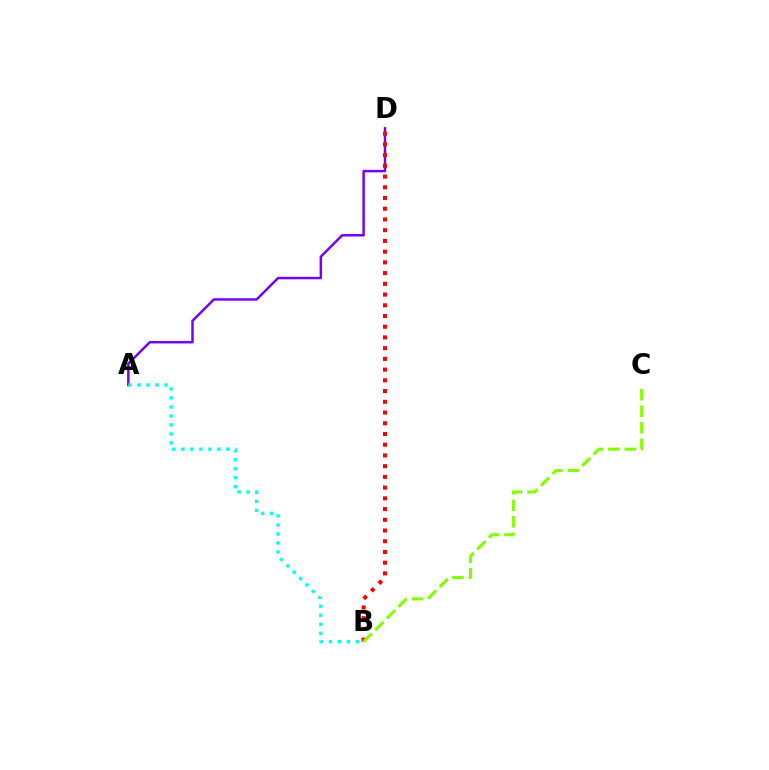{('A', 'D'): [{'color': '#7200ff', 'line_style': 'solid', 'thickness': 1.77}], ('B', 'D'): [{'color': '#ff0000', 'line_style': 'dotted', 'thickness': 2.91}], ('A', 'B'): [{'color': '#00fff6', 'line_style': 'dotted', 'thickness': 2.45}], ('B', 'C'): [{'color': '#84ff00', 'line_style': 'dashed', 'thickness': 2.23}]}